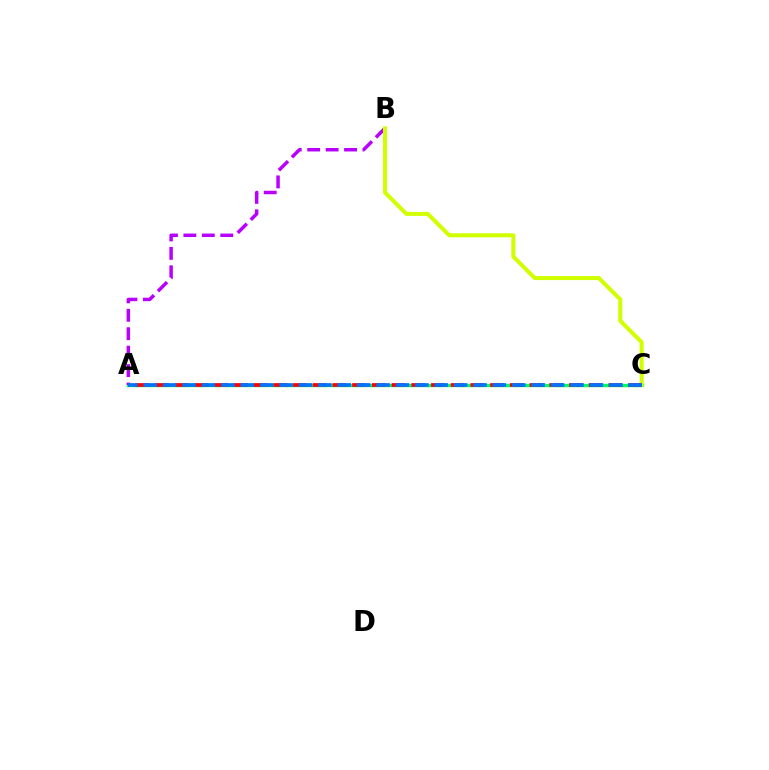{('A', 'C'): [{'color': '#00ff5c', 'line_style': 'solid', 'thickness': 2.42}, {'color': '#ff0000', 'line_style': 'dashed', 'thickness': 2.68}, {'color': '#0074ff', 'line_style': 'dashed', 'thickness': 2.64}], ('A', 'B'): [{'color': '#b900ff', 'line_style': 'dashed', 'thickness': 2.5}], ('B', 'C'): [{'color': '#d1ff00', 'line_style': 'solid', 'thickness': 2.9}]}